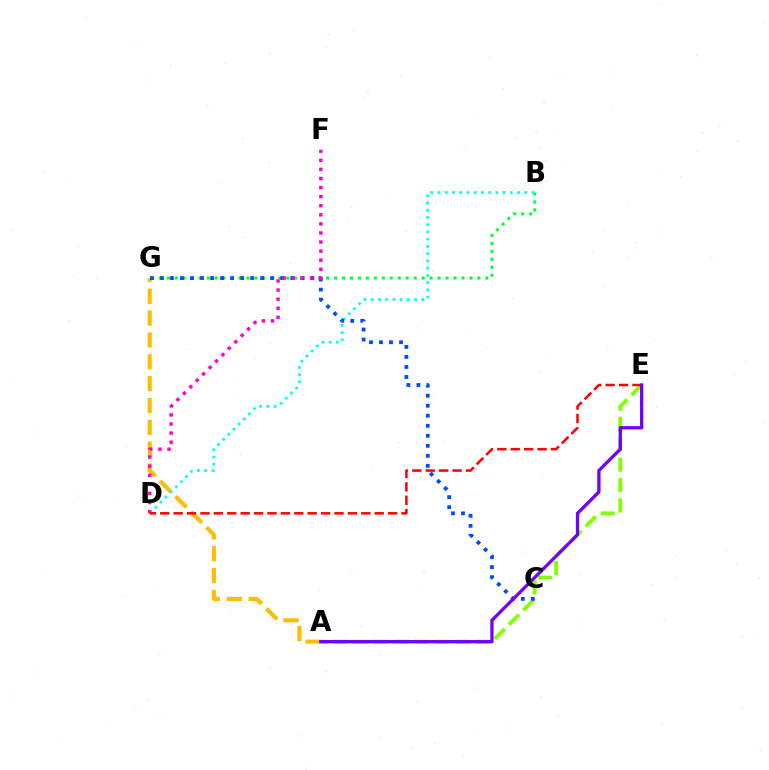{('B', 'G'): [{'color': '#00ff39', 'line_style': 'dotted', 'thickness': 2.16}], ('A', 'G'): [{'color': '#ffbd00', 'line_style': 'dashed', 'thickness': 2.97}], ('B', 'D'): [{'color': '#00fff6', 'line_style': 'dotted', 'thickness': 1.97}], ('A', 'E'): [{'color': '#84ff00', 'line_style': 'dashed', 'thickness': 2.77}, {'color': '#7200ff', 'line_style': 'solid', 'thickness': 2.35}], ('C', 'G'): [{'color': '#004bff', 'line_style': 'dotted', 'thickness': 2.72}], ('D', 'F'): [{'color': '#ff00cf', 'line_style': 'dotted', 'thickness': 2.47}], ('D', 'E'): [{'color': '#ff0000', 'line_style': 'dashed', 'thickness': 1.82}]}